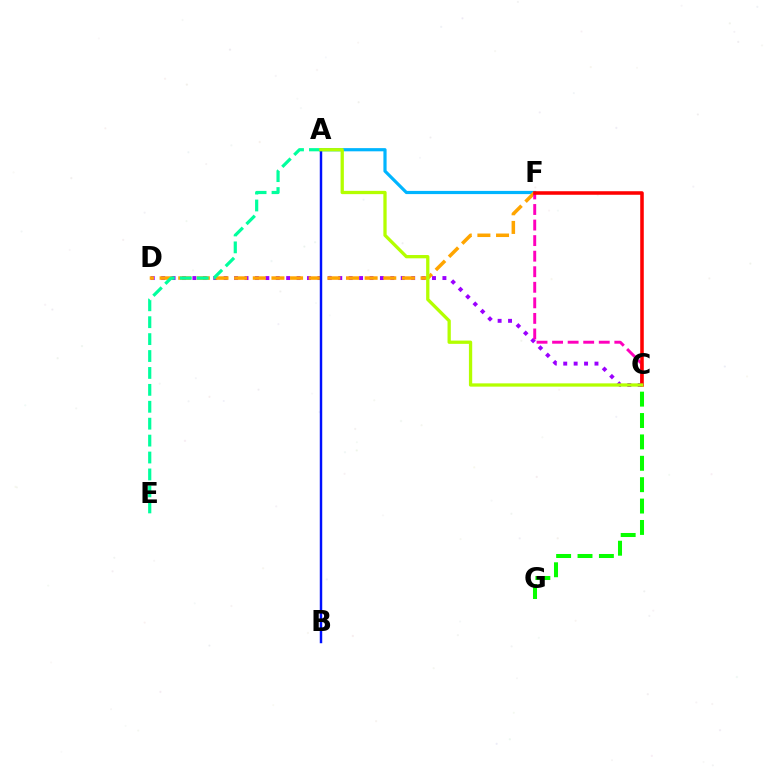{('C', 'G'): [{'color': '#08ff00', 'line_style': 'dashed', 'thickness': 2.91}], ('C', 'D'): [{'color': '#9b00ff', 'line_style': 'dotted', 'thickness': 2.83}], ('A', 'F'): [{'color': '#00b5ff', 'line_style': 'solid', 'thickness': 2.29}], ('D', 'F'): [{'color': '#ffa500', 'line_style': 'dashed', 'thickness': 2.53}], ('C', 'F'): [{'color': '#ff00bd', 'line_style': 'dashed', 'thickness': 2.11}, {'color': '#ff0000', 'line_style': 'solid', 'thickness': 2.55}], ('A', 'E'): [{'color': '#00ff9d', 'line_style': 'dashed', 'thickness': 2.3}], ('A', 'B'): [{'color': '#0010ff', 'line_style': 'solid', 'thickness': 1.77}], ('A', 'C'): [{'color': '#b3ff00', 'line_style': 'solid', 'thickness': 2.37}]}